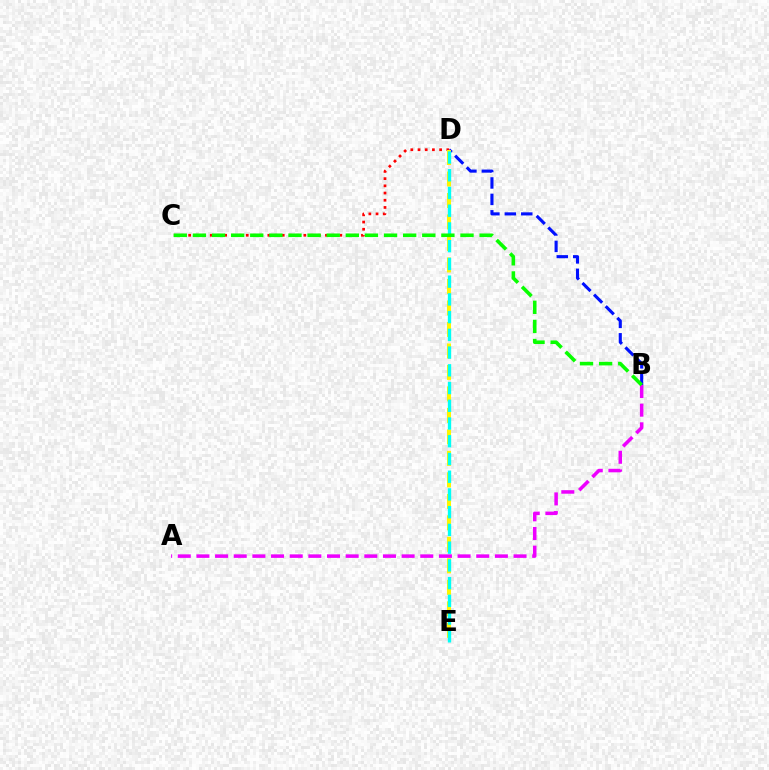{('A', 'B'): [{'color': '#ee00ff', 'line_style': 'dashed', 'thickness': 2.53}], ('B', 'D'): [{'color': '#0010ff', 'line_style': 'dashed', 'thickness': 2.23}], ('C', 'D'): [{'color': '#ff0000', 'line_style': 'dotted', 'thickness': 1.96}], ('D', 'E'): [{'color': '#fcf500', 'line_style': 'dashed', 'thickness': 2.92}, {'color': '#00fff6', 'line_style': 'dashed', 'thickness': 2.41}], ('B', 'C'): [{'color': '#08ff00', 'line_style': 'dashed', 'thickness': 2.6}]}